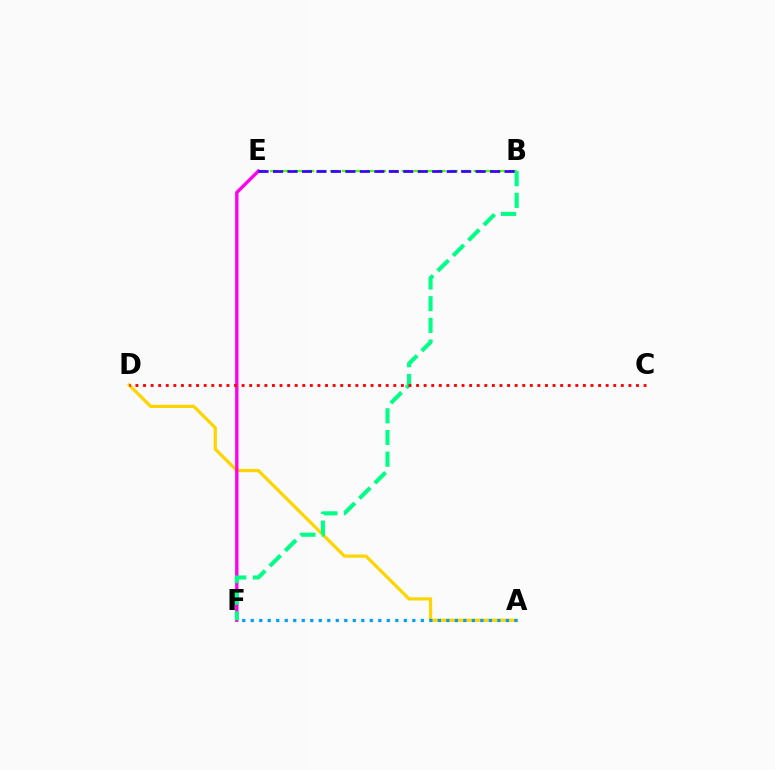{('B', 'E'): [{'color': '#4fff00', 'line_style': 'dashed', 'thickness': 1.63}, {'color': '#3700ff', 'line_style': 'dashed', 'thickness': 1.97}], ('A', 'D'): [{'color': '#ffd500', 'line_style': 'solid', 'thickness': 2.31}], ('E', 'F'): [{'color': '#ff00ed', 'line_style': 'solid', 'thickness': 2.41}], ('B', 'F'): [{'color': '#00ff86', 'line_style': 'dashed', 'thickness': 2.94}], ('C', 'D'): [{'color': '#ff0000', 'line_style': 'dotted', 'thickness': 2.06}], ('A', 'F'): [{'color': '#009eff', 'line_style': 'dotted', 'thickness': 2.31}]}